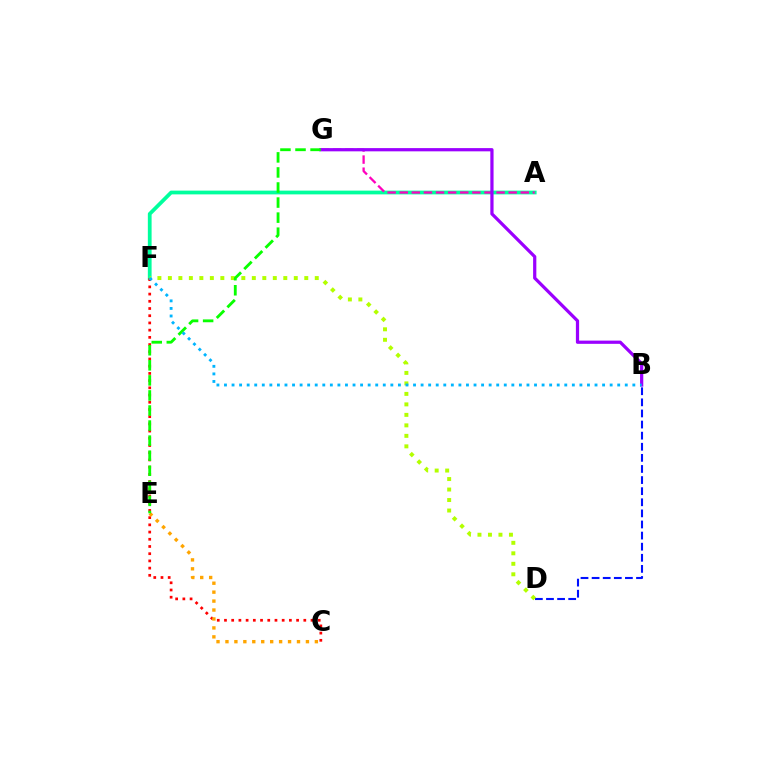{('A', 'F'): [{'color': '#00ff9d', 'line_style': 'solid', 'thickness': 2.71}], ('C', 'F'): [{'color': '#ff0000', 'line_style': 'dotted', 'thickness': 1.96}], ('A', 'G'): [{'color': '#ff00bd', 'line_style': 'dashed', 'thickness': 1.64}], ('B', 'D'): [{'color': '#0010ff', 'line_style': 'dashed', 'thickness': 1.51}], ('B', 'G'): [{'color': '#9b00ff', 'line_style': 'solid', 'thickness': 2.32}], ('D', 'F'): [{'color': '#b3ff00', 'line_style': 'dotted', 'thickness': 2.85}], ('C', 'E'): [{'color': '#ffa500', 'line_style': 'dotted', 'thickness': 2.43}], ('E', 'G'): [{'color': '#08ff00', 'line_style': 'dashed', 'thickness': 2.05}], ('B', 'F'): [{'color': '#00b5ff', 'line_style': 'dotted', 'thickness': 2.05}]}